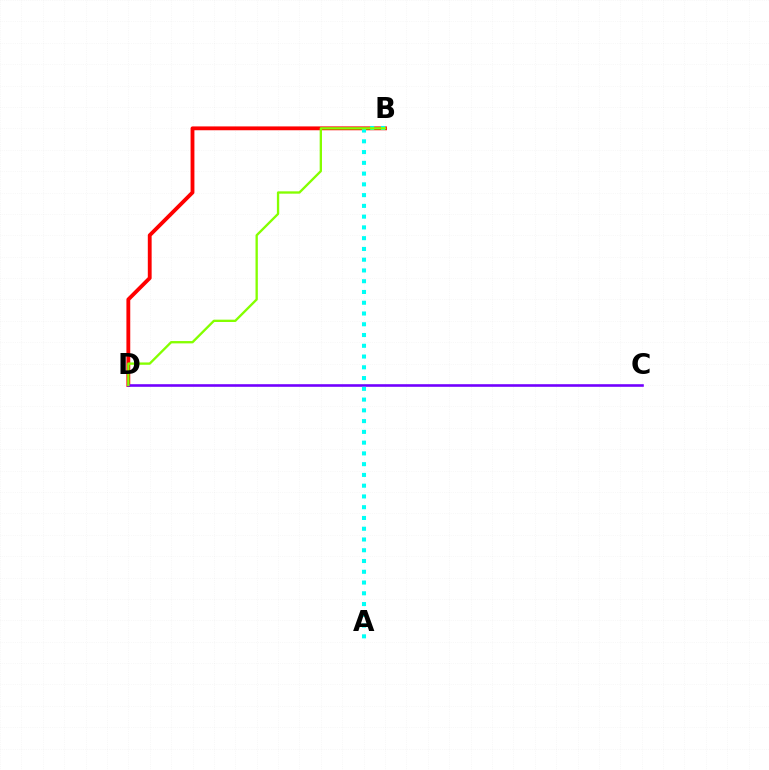{('B', 'D'): [{'color': '#ff0000', 'line_style': 'solid', 'thickness': 2.76}, {'color': '#84ff00', 'line_style': 'solid', 'thickness': 1.68}], ('C', 'D'): [{'color': '#7200ff', 'line_style': 'solid', 'thickness': 1.88}], ('A', 'B'): [{'color': '#00fff6', 'line_style': 'dotted', 'thickness': 2.92}]}